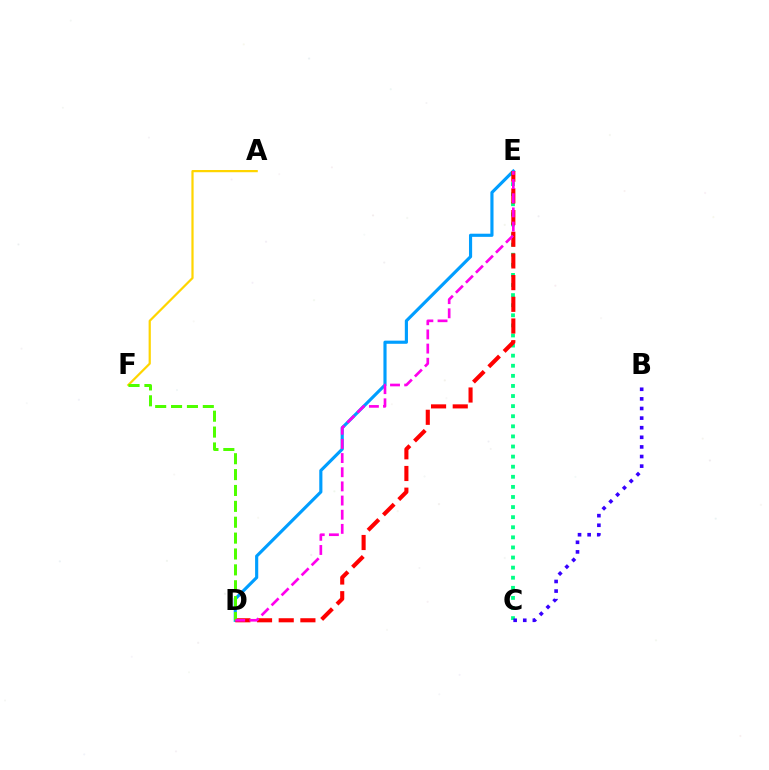{('D', 'E'): [{'color': '#009eff', 'line_style': 'solid', 'thickness': 2.26}, {'color': '#ff0000', 'line_style': 'dashed', 'thickness': 2.95}, {'color': '#ff00ed', 'line_style': 'dashed', 'thickness': 1.92}], ('C', 'E'): [{'color': '#00ff86', 'line_style': 'dotted', 'thickness': 2.74}], ('B', 'C'): [{'color': '#3700ff', 'line_style': 'dotted', 'thickness': 2.61}], ('A', 'F'): [{'color': '#ffd500', 'line_style': 'solid', 'thickness': 1.6}], ('D', 'F'): [{'color': '#4fff00', 'line_style': 'dashed', 'thickness': 2.16}]}